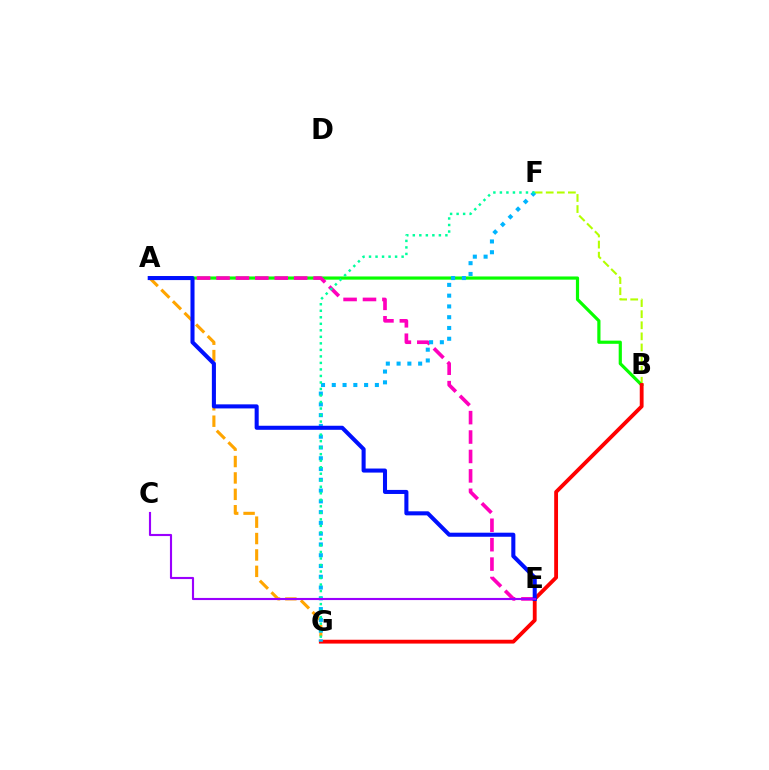{('B', 'F'): [{'color': '#b3ff00', 'line_style': 'dashed', 'thickness': 1.51}], ('A', 'B'): [{'color': '#08ff00', 'line_style': 'solid', 'thickness': 2.3}], ('A', 'E'): [{'color': '#ff00bd', 'line_style': 'dashed', 'thickness': 2.64}, {'color': '#0010ff', 'line_style': 'solid', 'thickness': 2.92}], ('B', 'G'): [{'color': '#ff0000', 'line_style': 'solid', 'thickness': 2.76}], ('A', 'G'): [{'color': '#ffa500', 'line_style': 'dashed', 'thickness': 2.23}], ('F', 'G'): [{'color': '#00b5ff', 'line_style': 'dotted', 'thickness': 2.93}, {'color': '#00ff9d', 'line_style': 'dotted', 'thickness': 1.77}], ('C', 'E'): [{'color': '#9b00ff', 'line_style': 'solid', 'thickness': 1.54}]}